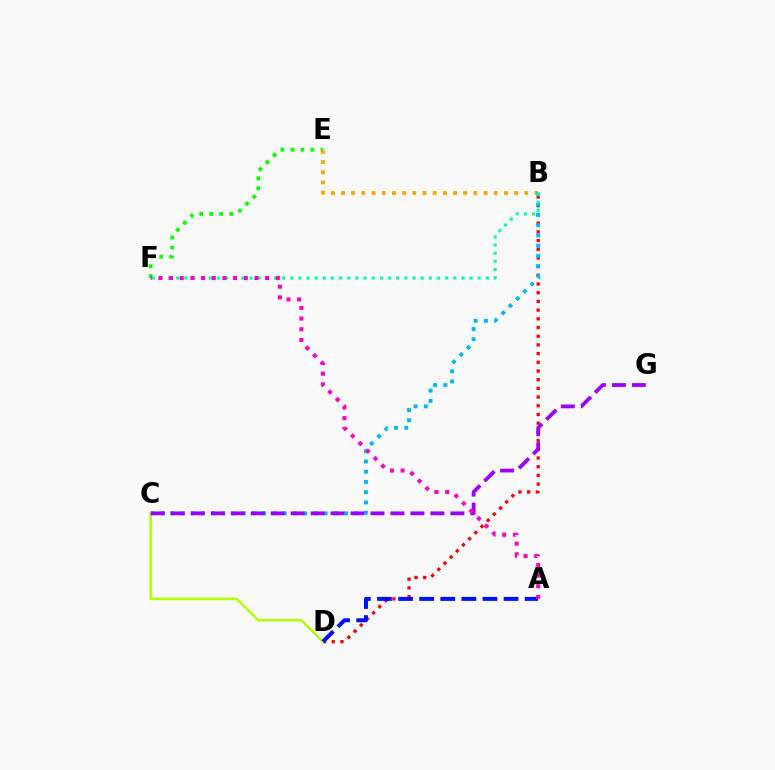{('B', 'D'): [{'color': '#ff0000', 'line_style': 'dotted', 'thickness': 2.36}], ('C', 'D'): [{'color': '#b3ff00', 'line_style': 'solid', 'thickness': 1.82}], ('E', 'F'): [{'color': '#08ff00', 'line_style': 'dotted', 'thickness': 2.72}], ('B', 'E'): [{'color': '#ffa500', 'line_style': 'dotted', 'thickness': 2.77}], ('B', 'C'): [{'color': '#00b5ff', 'line_style': 'dotted', 'thickness': 2.78}], ('A', 'D'): [{'color': '#0010ff', 'line_style': 'dashed', 'thickness': 2.87}], ('C', 'G'): [{'color': '#9b00ff', 'line_style': 'dashed', 'thickness': 2.71}], ('B', 'F'): [{'color': '#00ff9d', 'line_style': 'dotted', 'thickness': 2.21}], ('A', 'F'): [{'color': '#ff00bd', 'line_style': 'dotted', 'thickness': 2.9}]}